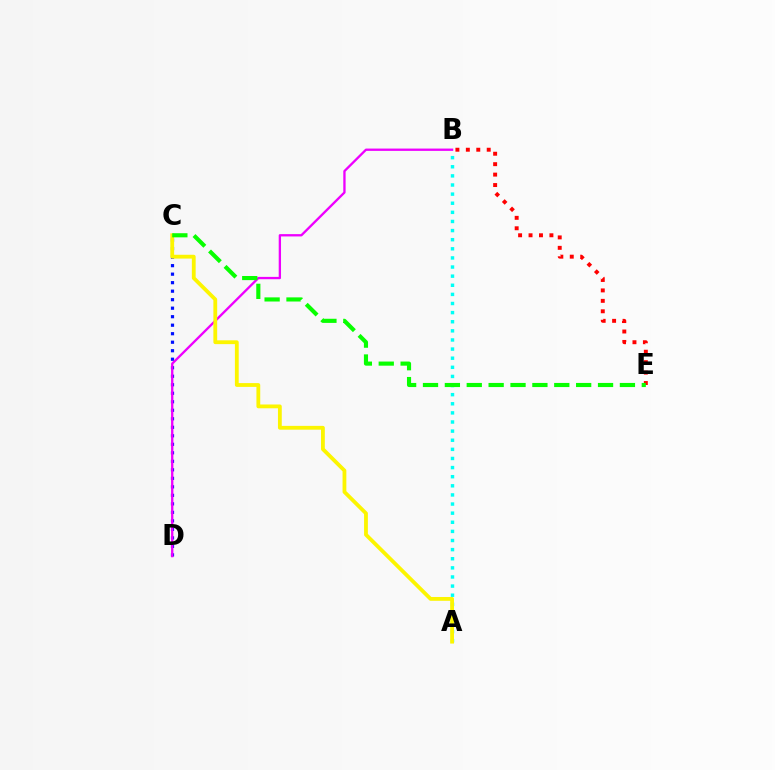{('C', 'D'): [{'color': '#0010ff', 'line_style': 'dotted', 'thickness': 2.31}], ('A', 'B'): [{'color': '#00fff6', 'line_style': 'dotted', 'thickness': 2.48}], ('B', 'D'): [{'color': '#ee00ff', 'line_style': 'solid', 'thickness': 1.67}], ('B', 'E'): [{'color': '#ff0000', 'line_style': 'dotted', 'thickness': 2.84}], ('A', 'C'): [{'color': '#fcf500', 'line_style': 'solid', 'thickness': 2.74}], ('C', 'E'): [{'color': '#08ff00', 'line_style': 'dashed', 'thickness': 2.97}]}